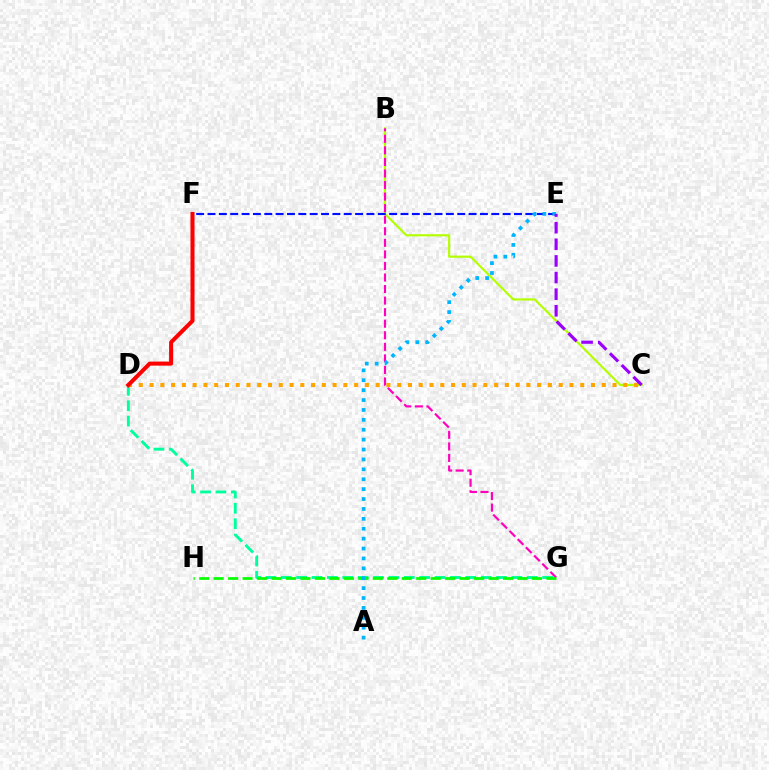{('B', 'C'): [{'color': '#b3ff00', 'line_style': 'solid', 'thickness': 1.56}], ('B', 'G'): [{'color': '#ff00bd', 'line_style': 'dashed', 'thickness': 1.57}], ('D', 'G'): [{'color': '#00ff9d', 'line_style': 'dashed', 'thickness': 2.09}], ('C', 'D'): [{'color': '#ffa500', 'line_style': 'dotted', 'thickness': 2.93}], ('E', 'F'): [{'color': '#0010ff', 'line_style': 'dashed', 'thickness': 1.54}], ('G', 'H'): [{'color': '#08ff00', 'line_style': 'dashed', 'thickness': 1.97}], ('A', 'E'): [{'color': '#00b5ff', 'line_style': 'dotted', 'thickness': 2.69}], ('D', 'F'): [{'color': '#ff0000', 'line_style': 'solid', 'thickness': 2.91}], ('C', 'E'): [{'color': '#9b00ff', 'line_style': 'dashed', 'thickness': 2.26}]}